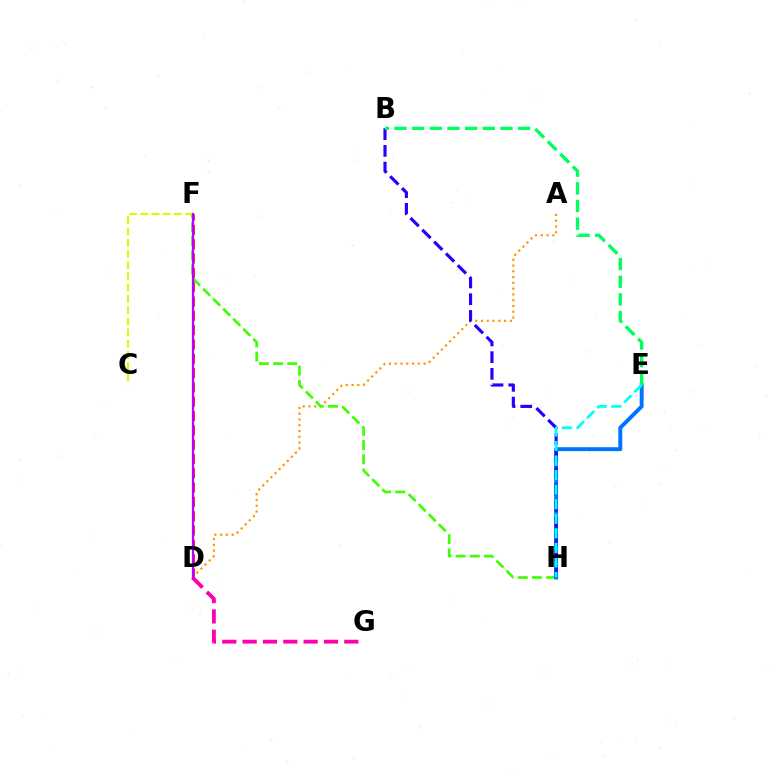{('A', 'D'): [{'color': '#ff9400', 'line_style': 'dotted', 'thickness': 1.57}], ('F', 'H'): [{'color': '#3dff00', 'line_style': 'dashed', 'thickness': 1.93}], ('C', 'F'): [{'color': '#d1ff00', 'line_style': 'dashed', 'thickness': 1.52}], ('E', 'H'): [{'color': '#0074ff', 'line_style': 'solid', 'thickness': 2.84}, {'color': '#00fff6', 'line_style': 'dashed', 'thickness': 1.98}], ('D', 'F'): [{'color': '#ff0000', 'line_style': 'dashed', 'thickness': 1.94}, {'color': '#b900ff', 'line_style': 'solid', 'thickness': 1.63}], ('B', 'H'): [{'color': '#2500ff', 'line_style': 'dashed', 'thickness': 2.27}], ('D', 'G'): [{'color': '#ff00ac', 'line_style': 'dashed', 'thickness': 2.76}], ('B', 'E'): [{'color': '#00ff5c', 'line_style': 'dashed', 'thickness': 2.4}]}